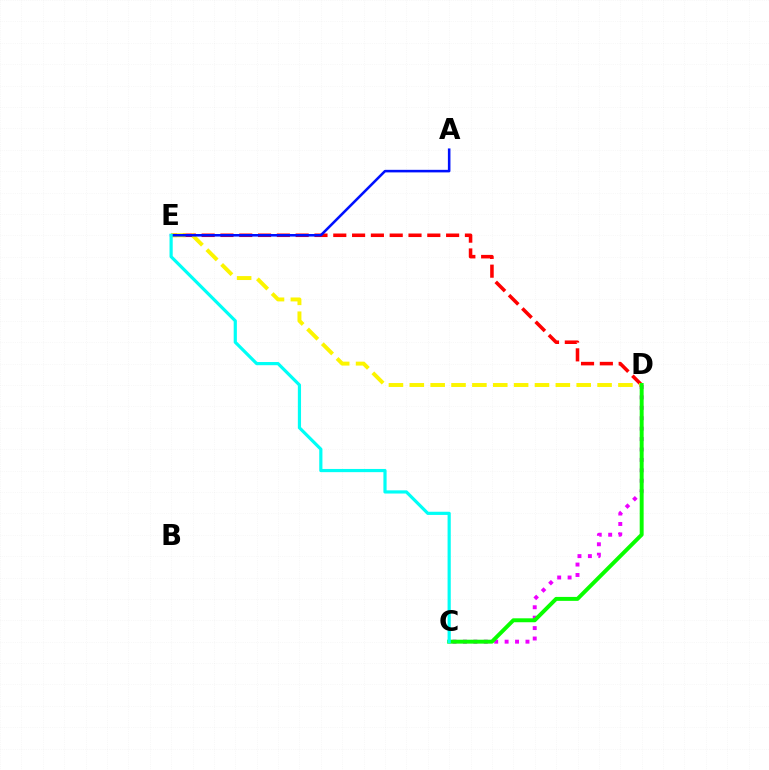{('D', 'E'): [{'color': '#ff0000', 'line_style': 'dashed', 'thickness': 2.55}, {'color': '#fcf500', 'line_style': 'dashed', 'thickness': 2.83}], ('A', 'E'): [{'color': '#0010ff', 'line_style': 'solid', 'thickness': 1.84}], ('C', 'D'): [{'color': '#ee00ff', 'line_style': 'dotted', 'thickness': 2.83}, {'color': '#08ff00', 'line_style': 'solid', 'thickness': 2.84}], ('C', 'E'): [{'color': '#00fff6', 'line_style': 'solid', 'thickness': 2.3}]}